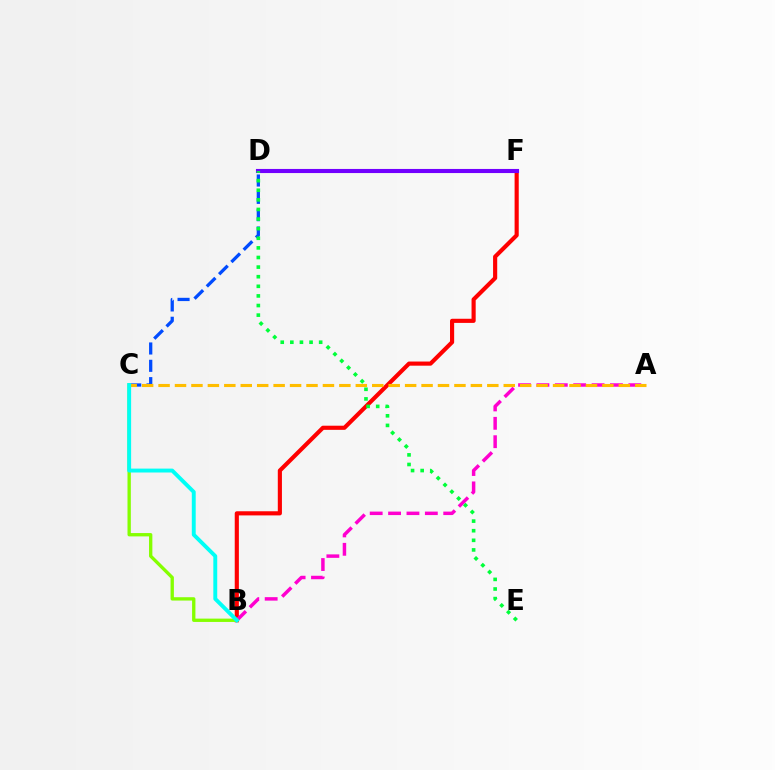{('C', 'D'): [{'color': '#004bff', 'line_style': 'dashed', 'thickness': 2.35}], ('B', 'F'): [{'color': '#ff0000', 'line_style': 'solid', 'thickness': 2.98}], ('A', 'B'): [{'color': '#ff00cf', 'line_style': 'dashed', 'thickness': 2.5}], ('B', 'C'): [{'color': '#84ff00', 'line_style': 'solid', 'thickness': 2.4}, {'color': '#00fff6', 'line_style': 'solid', 'thickness': 2.81}], ('A', 'C'): [{'color': '#ffbd00', 'line_style': 'dashed', 'thickness': 2.23}], ('D', 'F'): [{'color': '#7200ff', 'line_style': 'solid', 'thickness': 2.95}], ('D', 'E'): [{'color': '#00ff39', 'line_style': 'dotted', 'thickness': 2.61}]}